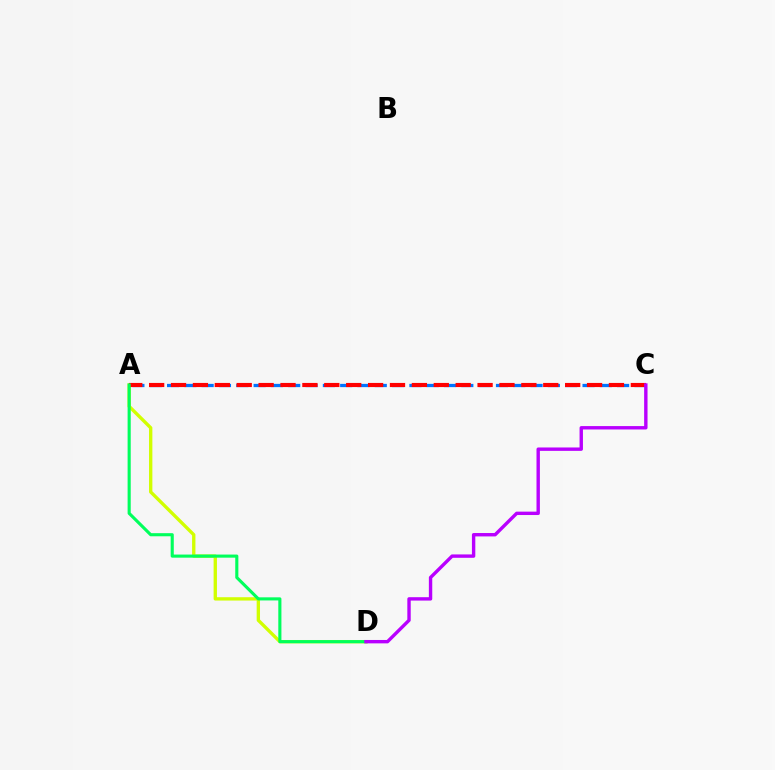{('A', 'D'): [{'color': '#d1ff00', 'line_style': 'solid', 'thickness': 2.41}, {'color': '#00ff5c', 'line_style': 'solid', 'thickness': 2.24}], ('A', 'C'): [{'color': '#0074ff', 'line_style': 'dashed', 'thickness': 2.35}, {'color': '#ff0000', 'line_style': 'dashed', 'thickness': 2.97}], ('C', 'D'): [{'color': '#b900ff', 'line_style': 'solid', 'thickness': 2.44}]}